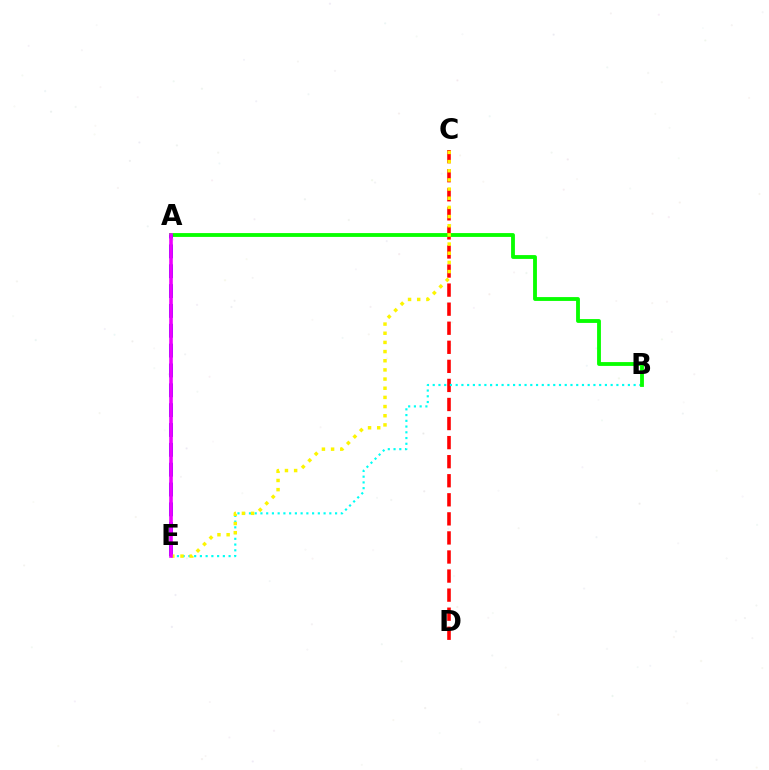{('C', 'D'): [{'color': '#ff0000', 'line_style': 'dashed', 'thickness': 2.59}], ('B', 'E'): [{'color': '#00fff6', 'line_style': 'dotted', 'thickness': 1.56}], ('A', 'B'): [{'color': '#08ff00', 'line_style': 'solid', 'thickness': 2.76}], ('A', 'E'): [{'color': '#0010ff', 'line_style': 'dashed', 'thickness': 2.7}, {'color': '#ee00ff', 'line_style': 'solid', 'thickness': 2.6}], ('C', 'E'): [{'color': '#fcf500', 'line_style': 'dotted', 'thickness': 2.49}]}